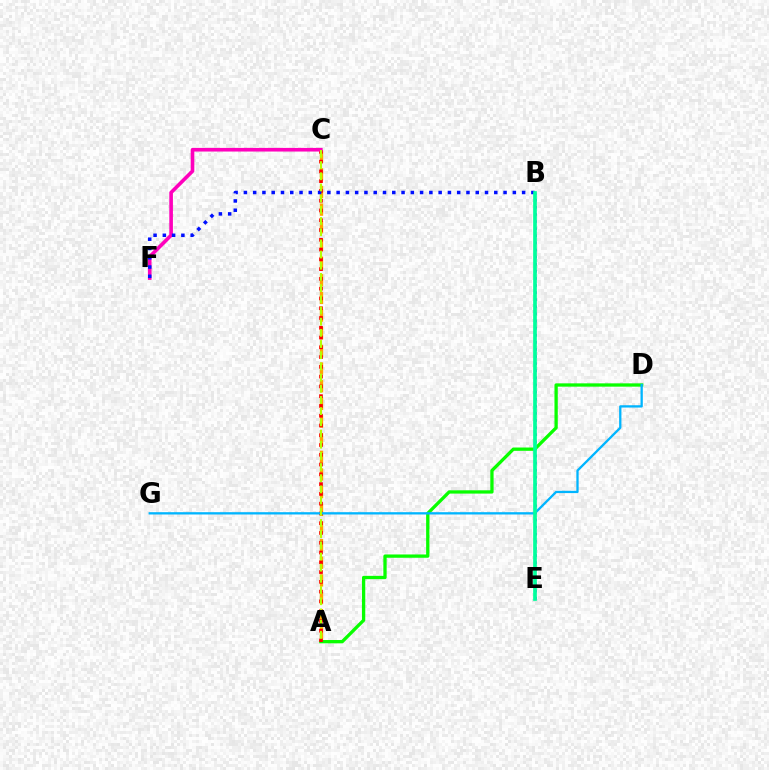{('B', 'E'): [{'color': '#9b00ff', 'line_style': 'dotted', 'thickness': 1.93}, {'color': '#00ff9d', 'line_style': 'solid', 'thickness': 2.66}], ('A', 'C'): [{'color': '#ffa500', 'line_style': 'dashed', 'thickness': 2.4}, {'color': '#ff0000', 'line_style': 'dotted', 'thickness': 2.66}, {'color': '#b3ff00', 'line_style': 'dashed', 'thickness': 1.52}], ('A', 'D'): [{'color': '#08ff00', 'line_style': 'solid', 'thickness': 2.37}], ('D', 'G'): [{'color': '#00b5ff', 'line_style': 'solid', 'thickness': 1.66}], ('C', 'F'): [{'color': '#ff00bd', 'line_style': 'solid', 'thickness': 2.61}], ('B', 'F'): [{'color': '#0010ff', 'line_style': 'dotted', 'thickness': 2.52}]}